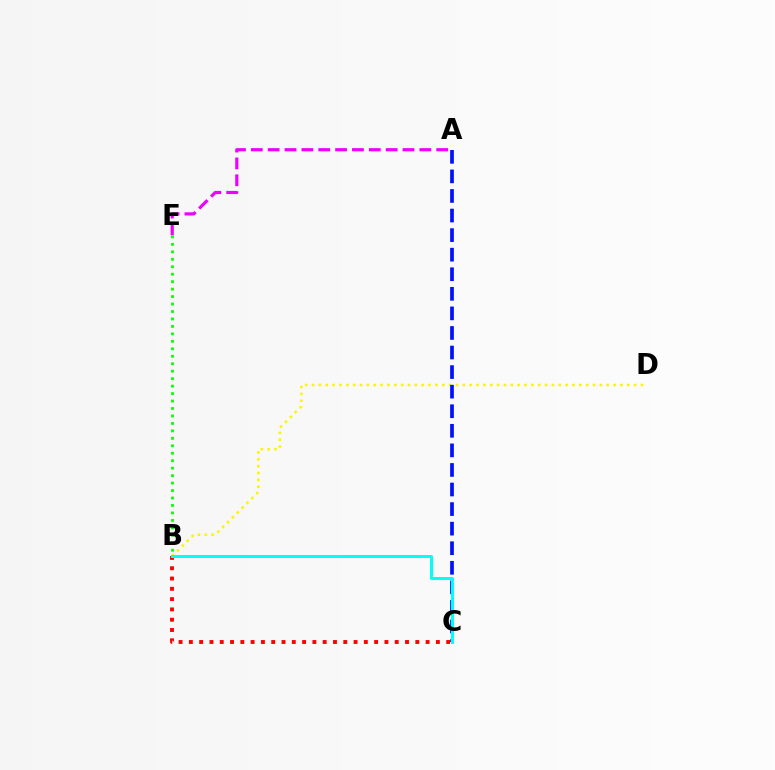{('B', 'D'): [{'color': '#fcf500', 'line_style': 'dotted', 'thickness': 1.86}], ('A', 'E'): [{'color': '#ee00ff', 'line_style': 'dashed', 'thickness': 2.29}], ('A', 'C'): [{'color': '#0010ff', 'line_style': 'dashed', 'thickness': 2.66}], ('B', 'E'): [{'color': '#08ff00', 'line_style': 'dotted', 'thickness': 2.03}], ('B', 'C'): [{'color': '#ff0000', 'line_style': 'dotted', 'thickness': 2.8}, {'color': '#00fff6', 'line_style': 'solid', 'thickness': 2.17}]}